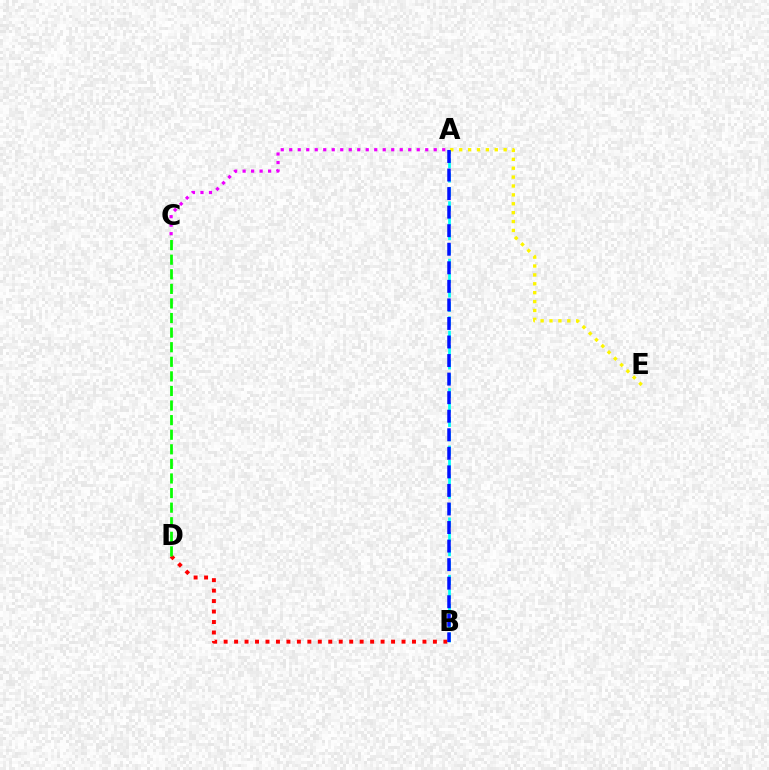{('A', 'C'): [{'color': '#ee00ff', 'line_style': 'dotted', 'thickness': 2.31}], ('A', 'B'): [{'color': '#00fff6', 'line_style': 'dashed', 'thickness': 1.95}, {'color': '#0010ff', 'line_style': 'dashed', 'thickness': 2.52}], ('A', 'E'): [{'color': '#fcf500', 'line_style': 'dotted', 'thickness': 2.42}], ('B', 'D'): [{'color': '#ff0000', 'line_style': 'dotted', 'thickness': 2.84}], ('C', 'D'): [{'color': '#08ff00', 'line_style': 'dashed', 'thickness': 1.98}]}